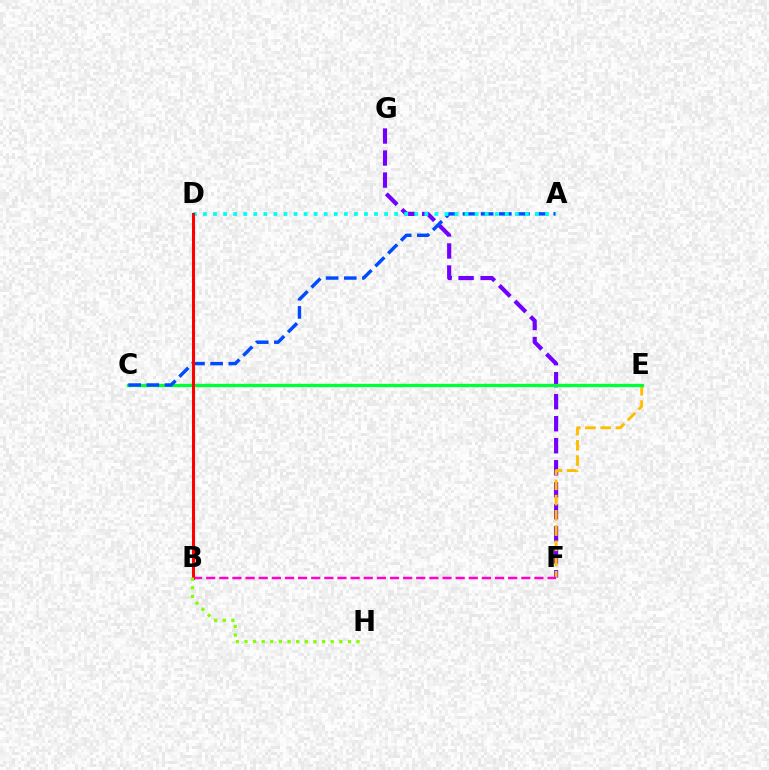{('F', 'G'): [{'color': '#7200ff', 'line_style': 'dashed', 'thickness': 2.99}], ('E', 'F'): [{'color': '#ffbd00', 'line_style': 'dashed', 'thickness': 2.07}], ('C', 'E'): [{'color': '#00ff39', 'line_style': 'solid', 'thickness': 2.38}], ('A', 'C'): [{'color': '#004bff', 'line_style': 'dashed', 'thickness': 2.47}], ('B', 'F'): [{'color': '#ff00cf', 'line_style': 'dashed', 'thickness': 1.78}], ('A', 'D'): [{'color': '#00fff6', 'line_style': 'dotted', 'thickness': 2.73}], ('B', 'D'): [{'color': '#ff0000', 'line_style': 'solid', 'thickness': 2.19}], ('B', 'H'): [{'color': '#84ff00', 'line_style': 'dotted', 'thickness': 2.34}]}